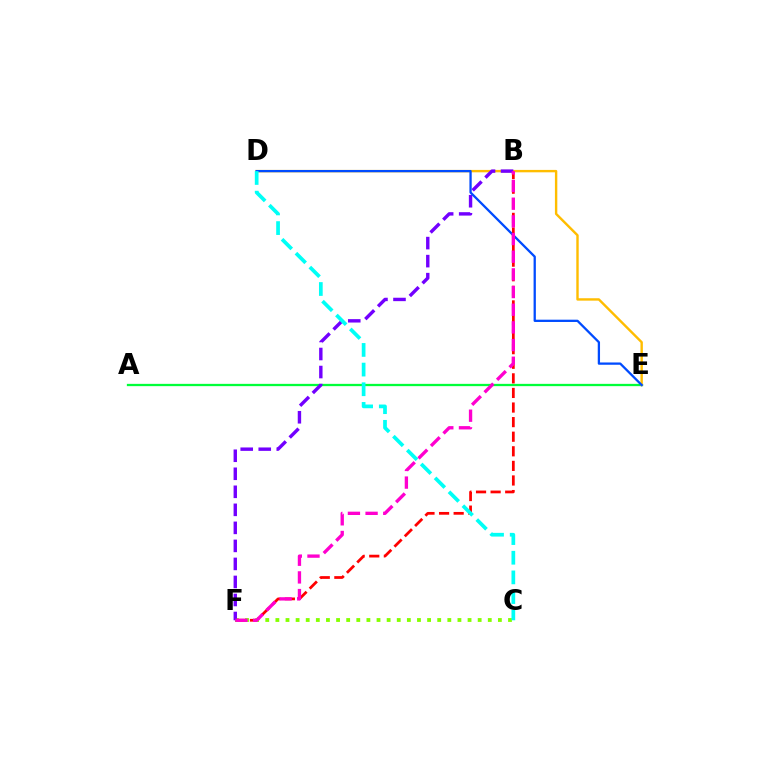{('A', 'E'): [{'color': '#00ff39', 'line_style': 'solid', 'thickness': 1.65}], ('B', 'F'): [{'color': '#ff0000', 'line_style': 'dashed', 'thickness': 1.98}, {'color': '#7200ff', 'line_style': 'dashed', 'thickness': 2.45}, {'color': '#ff00cf', 'line_style': 'dashed', 'thickness': 2.4}], ('D', 'E'): [{'color': '#ffbd00', 'line_style': 'solid', 'thickness': 1.73}, {'color': '#004bff', 'line_style': 'solid', 'thickness': 1.65}], ('C', 'F'): [{'color': '#84ff00', 'line_style': 'dotted', 'thickness': 2.75}], ('C', 'D'): [{'color': '#00fff6', 'line_style': 'dashed', 'thickness': 2.67}]}